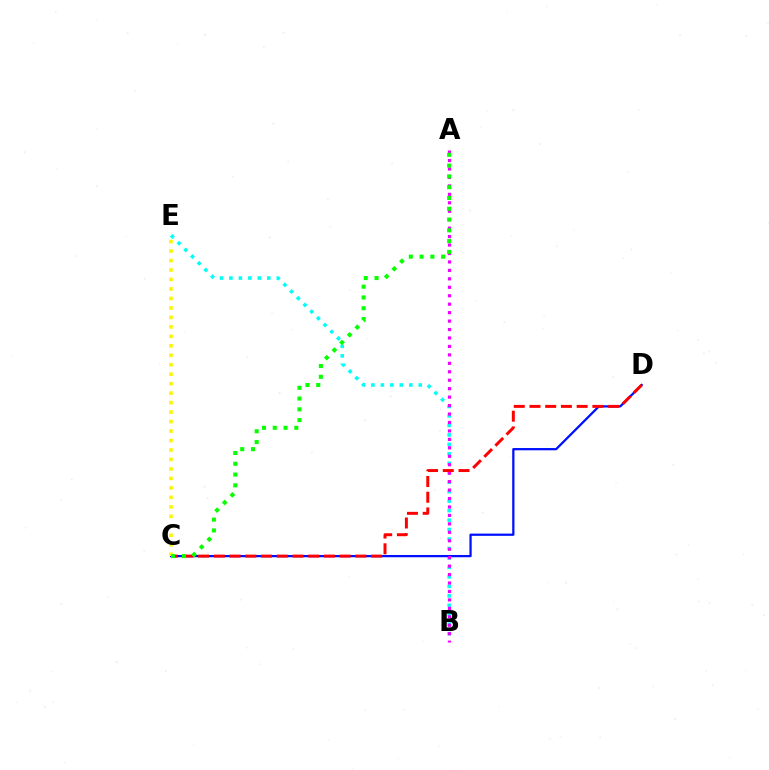{('B', 'E'): [{'color': '#00fff6', 'line_style': 'dotted', 'thickness': 2.57}], ('C', 'D'): [{'color': '#0010ff', 'line_style': 'solid', 'thickness': 1.63}, {'color': '#ff0000', 'line_style': 'dashed', 'thickness': 2.14}], ('A', 'B'): [{'color': '#ee00ff', 'line_style': 'dotted', 'thickness': 2.3}], ('C', 'E'): [{'color': '#fcf500', 'line_style': 'dotted', 'thickness': 2.57}], ('A', 'C'): [{'color': '#08ff00', 'line_style': 'dotted', 'thickness': 2.93}]}